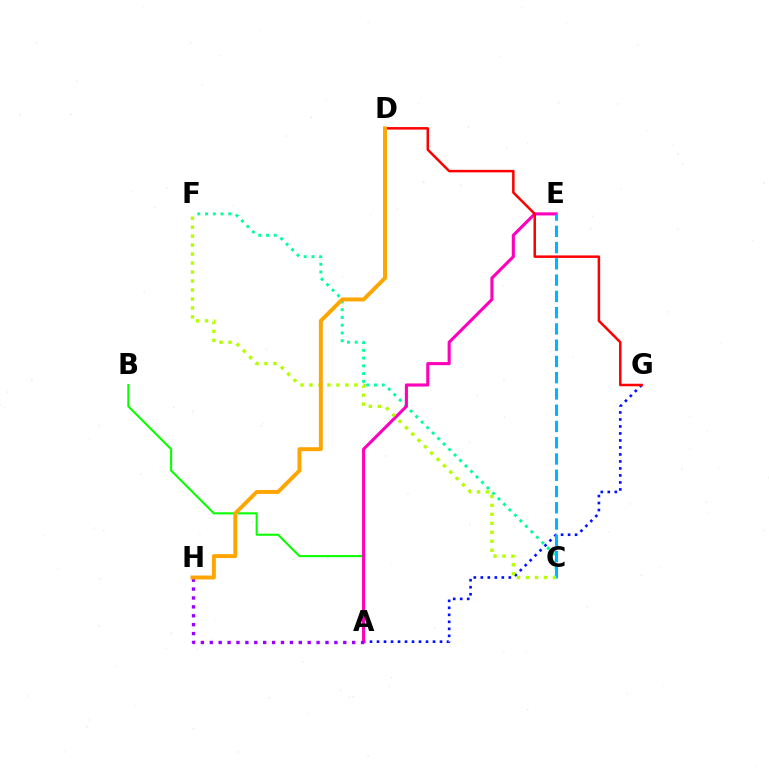{('A', 'G'): [{'color': '#0010ff', 'line_style': 'dotted', 'thickness': 1.9}], ('A', 'B'): [{'color': '#08ff00', 'line_style': 'solid', 'thickness': 1.5}], ('C', 'F'): [{'color': '#00ff9d', 'line_style': 'dotted', 'thickness': 2.11}, {'color': '#b3ff00', 'line_style': 'dotted', 'thickness': 2.44}], ('A', 'E'): [{'color': '#ff00bd', 'line_style': 'solid', 'thickness': 2.23}], ('A', 'H'): [{'color': '#9b00ff', 'line_style': 'dotted', 'thickness': 2.42}], ('C', 'E'): [{'color': '#00b5ff', 'line_style': 'dashed', 'thickness': 2.21}], ('D', 'G'): [{'color': '#ff0000', 'line_style': 'solid', 'thickness': 1.8}], ('D', 'H'): [{'color': '#ffa500', 'line_style': 'solid', 'thickness': 2.82}]}